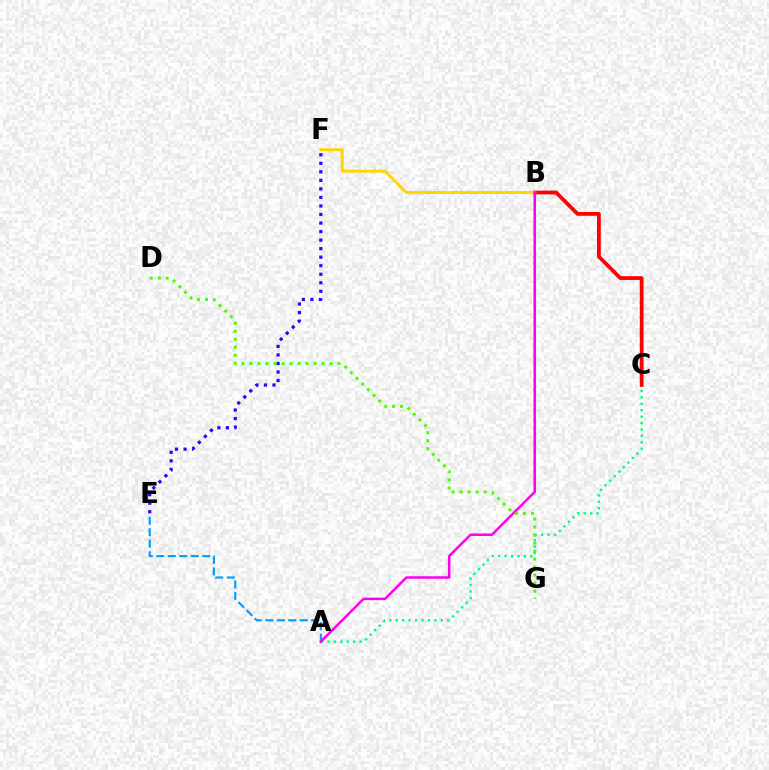{('A', 'C'): [{'color': '#00ff86', 'line_style': 'dotted', 'thickness': 1.75}], ('B', 'C'): [{'color': '#ff0000', 'line_style': 'solid', 'thickness': 2.72}], ('A', 'E'): [{'color': '#009eff', 'line_style': 'dashed', 'thickness': 1.56}], ('B', 'F'): [{'color': '#ffd500', 'line_style': 'solid', 'thickness': 2.11}], ('E', 'F'): [{'color': '#3700ff', 'line_style': 'dotted', 'thickness': 2.32}], ('A', 'B'): [{'color': '#ff00ed', 'line_style': 'solid', 'thickness': 1.81}], ('D', 'G'): [{'color': '#4fff00', 'line_style': 'dotted', 'thickness': 2.18}]}